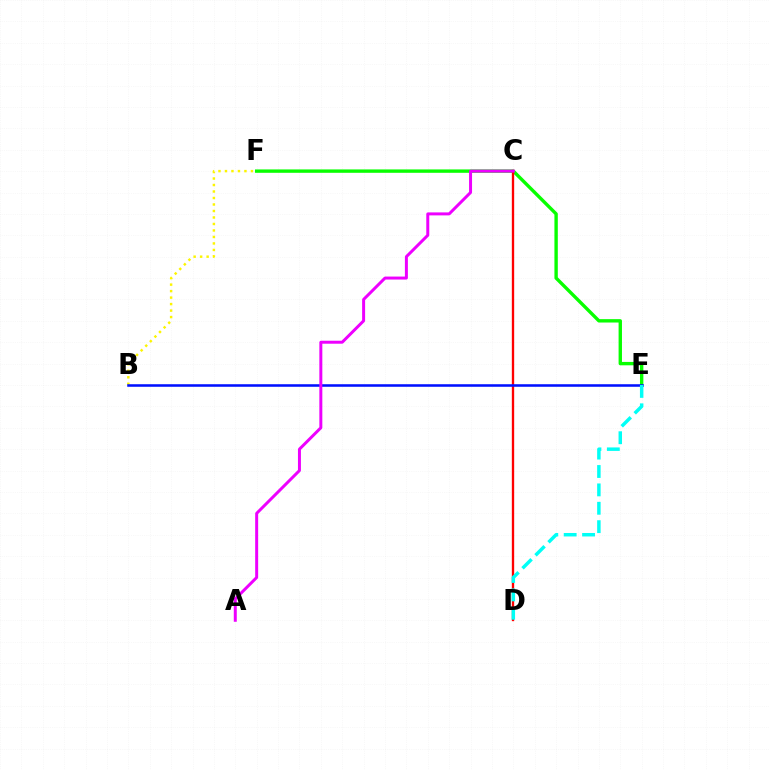{('E', 'F'): [{'color': '#08ff00', 'line_style': 'solid', 'thickness': 2.43}], ('B', 'F'): [{'color': '#fcf500', 'line_style': 'dotted', 'thickness': 1.76}], ('C', 'D'): [{'color': '#ff0000', 'line_style': 'solid', 'thickness': 1.68}], ('B', 'E'): [{'color': '#0010ff', 'line_style': 'solid', 'thickness': 1.83}], ('D', 'E'): [{'color': '#00fff6', 'line_style': 'dashed', 'thickness': 2.5}], ('A', 'C'): [{'color': '#ee00ff', 'line_style': 'solid', 'thickness': 2.15}]}